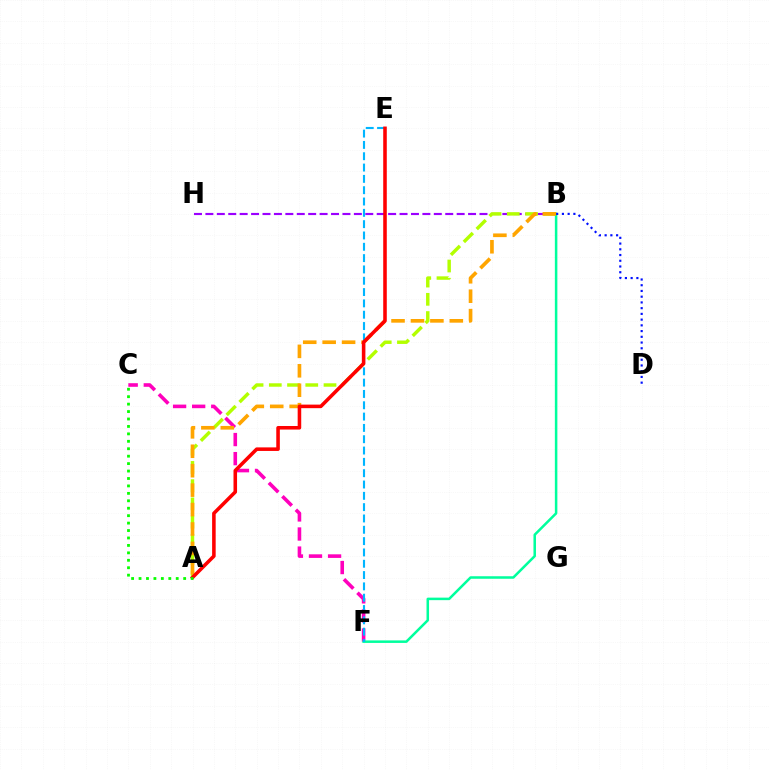{('C', 'F'): [{'color': '#ff00bd', 'line_style': 'dashed', 'thickness': 2.59}], ('B', 'H'): [{'color': '#9b00ff', 'line_style': 'dashed', 'thickness': 1.55}], ('A', 'B'): [{'color': '#b3ff00', 'line_style': 'dashed', 'thickness': 2.48}, {'color': '#ffa500', 'line_style': 'dashed', 'thickness': 2.64}], ('B', 'F'): [{'color': '#00ff9d', 'line_style': 'solid', 'thickness': 1.82}], ('B', 'D'): [{'color': '#0010ff', 'line_style': 'dotted', 'thickness': 1.56}], ('E', 'F'): [{'color': '#00b5ff', 'line_style': 'dashed', 'thickness': 1.54}], ('A', 'E'): [{'color': '#ff0000', 'line_style': 'solid', 'thickness': 2.56}], ('A', 'C'): [{'color': '#08ff00', 'line_style': 'dotted', 'thickness': 2.02}]}